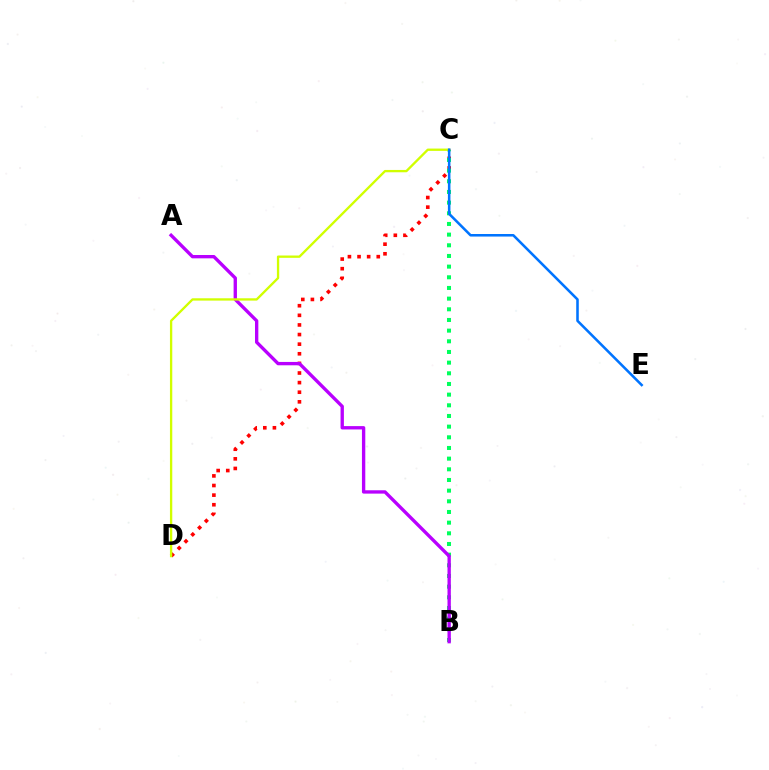{('C', 'D'): [{'color': '#ff0000', 'line_style': 'dotted', 'thickness': 2.61}, {'color': '#d1ff00', 'line_style': 'solid', 'thickness': 1.67}], ('B', 'C'): [{'color': '#00ff5c', 'line_style': 'dotted', 'thickness': 2.9}], ('A', 'B'): [{'color': '#b900ff', 'line_style': 'solid', 'thickness': 2.41}], ('C', 'E'): [{'color': '#0074ff', 'line_style': 'solid', 'thickness': 1.84}]}